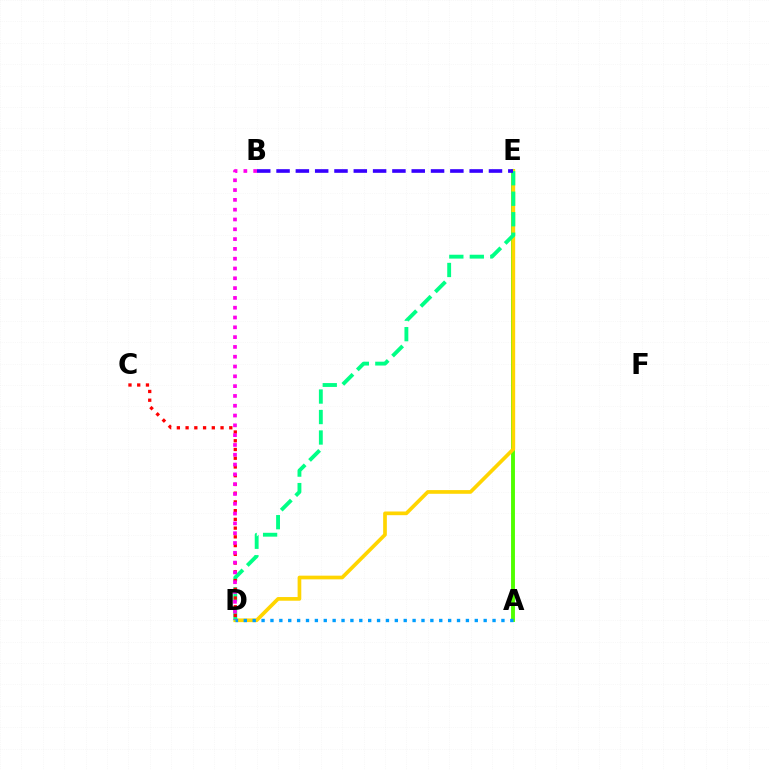{('A', 'E'): [{'color': '#4fff00', 'line_style': 'solid', 'thickness': 2.8}], ('D', 'E'): [{'color': '#ffd500', 'line_style': 'solid', 'thickness': 2.65}, {'color': '#00ff86', 'line_style': 'dashed', 'thickness': 2.78}], ('B', 'E'): [{'color': '#3700ff', 'line_style': 'dashed', 'thickness': 2.62}], ('C', 'D'): [{'color': '#ff0000', 'line_style': 'dotted', 'thickness': 2.37}], ('A', 'D'): [{'color': '#009eff', 'line_style': 'dotted', 'thickness': 2.41}], ('B', 'D'): [{'color': '#ff00ed', 'line_style': 'dotted', 'thickness': 2.66}]}